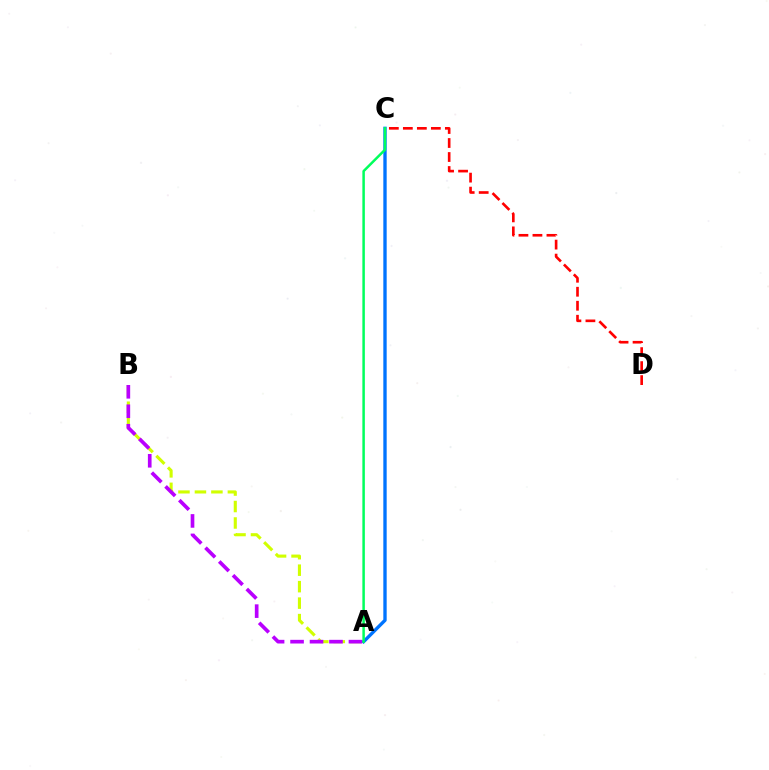{('A', 'B'): [{'color': '#d1ff00', 'line_style': 'dashed', 'thickness': 2.24}, {'color': '#b900ff', 'line_style': 'dashed', 'thickness': 2.64}], ('A', 'C'): [{'color': '#0074ff', 'line_style': 'solid', 'thickness': 2.41}, {'color': '#00ff5c', 'line_style': 'solid', 'thickness': 1.8}], ('C', 'D'): [{'color': '#ff0000', 'line_style': 'dashed', 'thickness': 1.9}]}